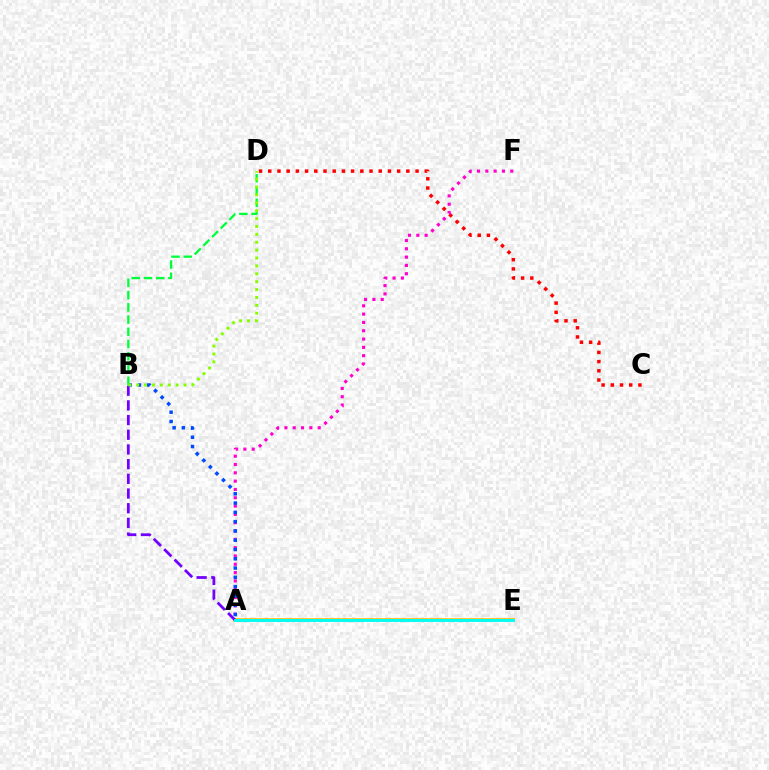{('A', 'E'): [{'color': '#ffbd00', 'line_style': 'solid', 'thickness': 2.62}, {'color': '#00fff6', 'line_style': 'solid', 'thickness': 2.09}], ('C', 'D'): [{'color': '#ff0000', 'line_style': 'dotted', 'thickness': 2.5}], ('A', 'F'): [{'color': '#ff00cf', 'line_style': 'dotted', 'thickness': 2.26}], ('A', 'B'): [{'color': '#7200ff', 'line_style': 'dashed', 'thickness': 2.0}, {'color': '#004bff', 'line_style': 'dotted', 'thickness': 2.52}], ('B', 'D'): [{'color': '#00ff39', 'line_style': 'dashed', 'thickness': 1.66}, {'color': '#84ff00', 'line_style': 'dotted', 'thickness': 2.14}]}